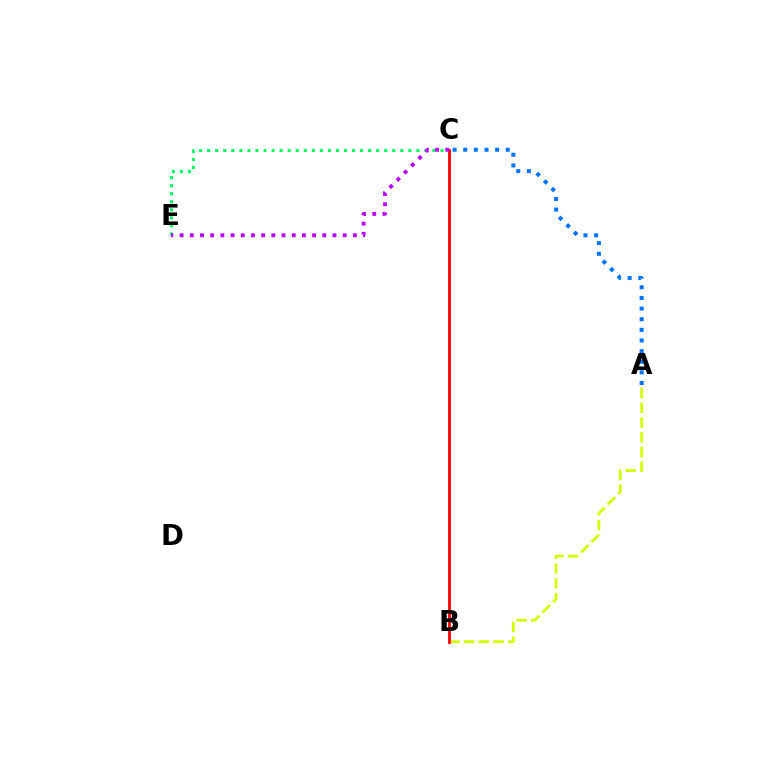{('A', 'B'): [{'color': '#d1ff00', 'line_style': 'dashed', 'thickness': 2.0}], ('A', 'C'): [{'color': '#0074ff', 'line_style': 'dotted', 'thickness': 2.89}], ('C', 'E'): [{'color': '#00ff5c', 'line_style': 'dotted', 'thickness': 2.19}, {'color': '#b900ff', 'line_style': 'dotted', 'thickness': 2.77}], ('B', 'C'): [{'color': '#ff0000', 'line_style': 'solid', 'thickness': 2.01}]}